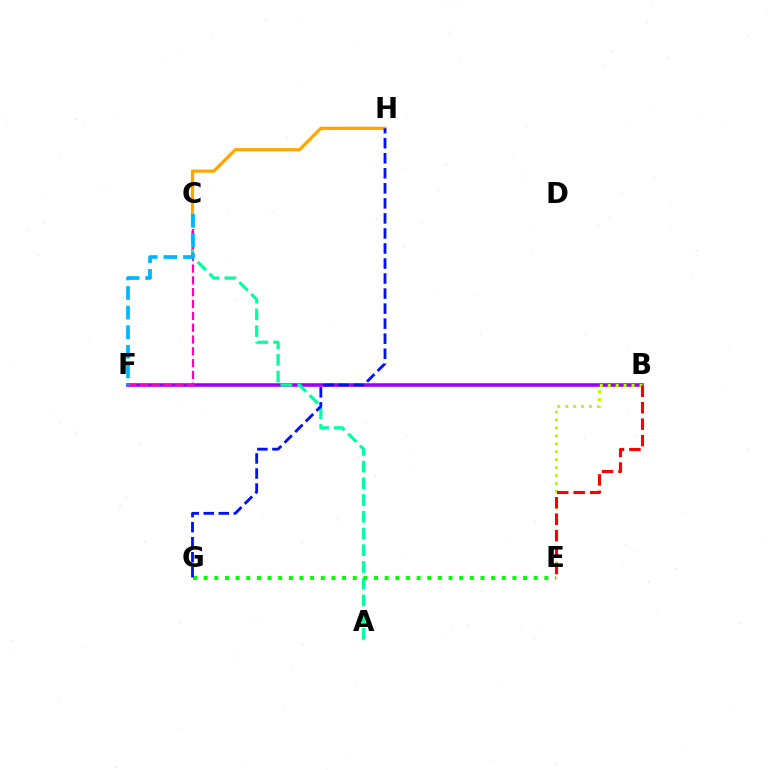{('B', 'F'): [{'color': '#9b00ff', 'line_style': 'solid', 'thickness': 2.56}], ('A', 'C'): [{'color': '#00ff9d', 'line_style': 'dashed', 'thickness': 2.27}], ('C', 'F'): [{'color': '#ff00bd', 'line_style': 'dashed', 'thickness': 1.61}, {'color': '#00b5ff', 'line_style': 'dashed', 'thickness': 2.66}], ('B', 'E'): [{'color': '#b3ff00', 'line_style': 'dotted', 'thickness': 2.16}, {'color': '#ff0000', 'line_style': 'dashed', 'thickness': 2.24}], ('E', 'G'): [{'color': '#08ff00', 'line_style': 'dotted', 'thickness': 2.89}], ('C', 'H'): [{'color': '#ffa500', 'line_style': 'solid', 'thickness': 2.3}], ('G', 'H'): [{'color': '#0010ff', 'line_style': 'dashed', 'thickness': 2.04}]}